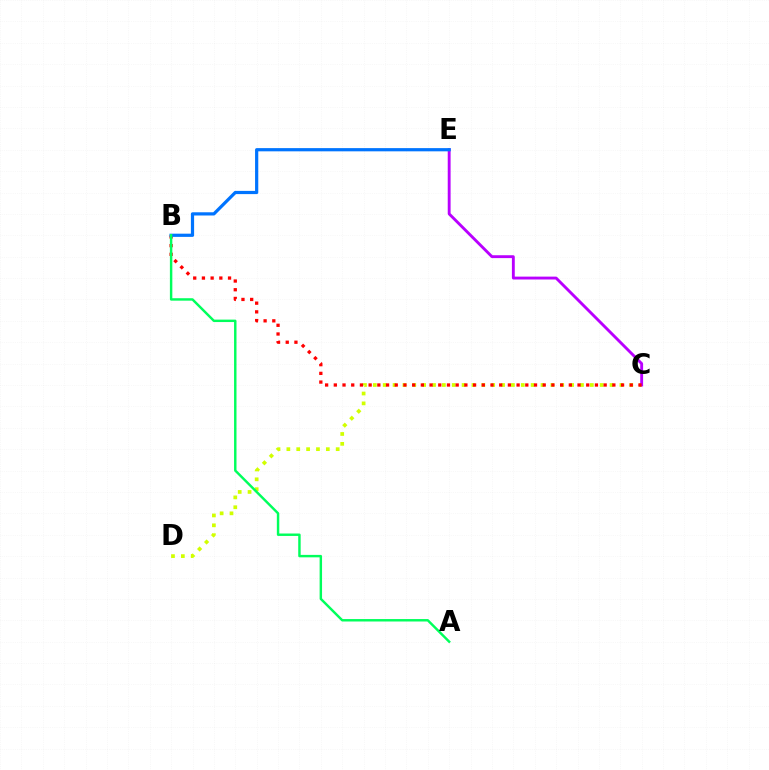{('C', 'D'): [{'color': '#d1ff00', 'line_style': 'dotted', 'thickness': 2.68}], ('C', 'E'): [{'color': '#b900ff', 'line_style': 'solid', 'thickness': 2.07}], ('B', 'C'): [{'color': '#ff0000', 'line_style': 'dotted', 'thickness': 2.36}], ('B', 'E'): [{'color': '#0074ff', 'line_style': 'solid', 'thickness': 2.31}], ('A', 'B'): [{'color': '#00ff5c', 'line_style': 'solid', 'thickness': 1.76}]}